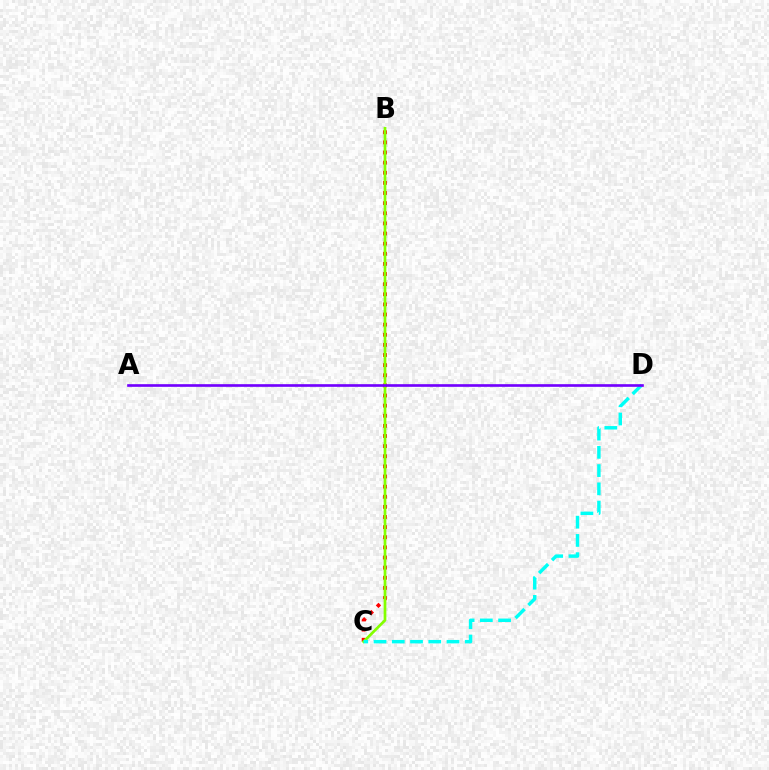{('B', 'C'): [{'color': '#ff0000', 'line_style': 'dotted', 'thickness': 2.75}, {'color': '#84ff00', 'line_style': 'solid', 'thickness': 1.95}], ('C', 'D'): [{'color': '#00fff6', 'line_style': 'dashed', 'thickness': 2.48}], ('A', 'D'): [{'color': '#7200ff', 'line_style': 'solid', 'thickness': 1.91}]}